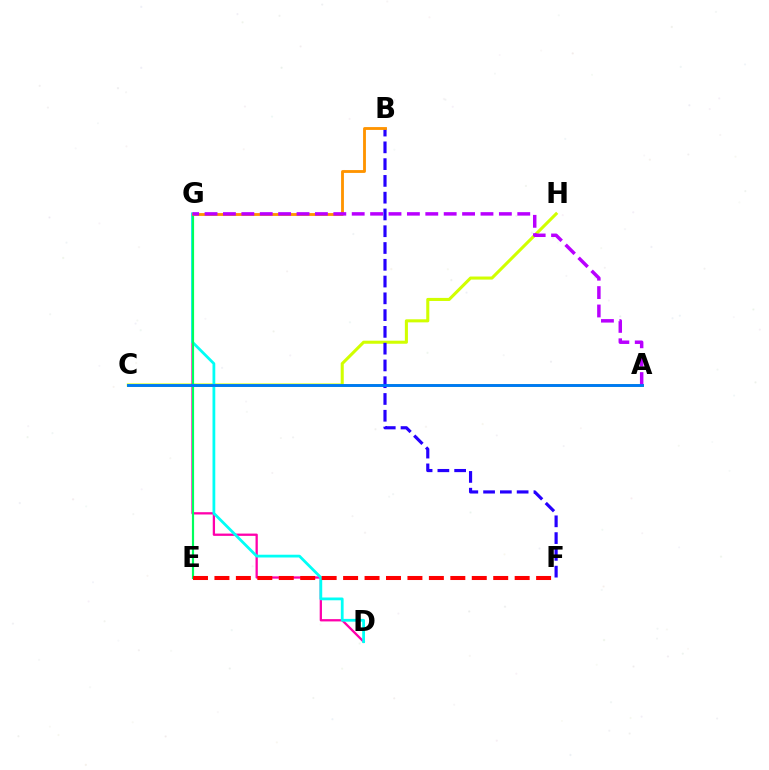{('C', 'H'): [{'color': '#d1ff00', 'line_style': 'solid', 'thickness': 2.21}], ('A', 'C'): [{'color': '#3dff00', 'line_style': 'solid', 'thickness': 2.13}, {'color': '#0074ff', 'line_style': 'solid', 'thickness': 2.02}], ('D', 'G'): [{'color': '#ff00ac', 'line_style': 'solid', 'thickness': 1.65}, {'color': '#00fff6', 'line_style': 'solid', 'thickness': 2.0}], ('B', 'F'): [{'color': '#2500ff', 'line_style': 'dashed', 'thickness': 2.28}], ('E', 'G'): [{'color': '#00ff5c', 'line_style': 'solid', 'thickness': 1.56}], ('B', 'G'): [{'color': '#ff9400', 'line_style': 'solid', 'thickness': 2.05}], ('E', 'F'): [{'color': '#ff0000', 'line_style': 'dashed', 'thickness': 2.91}], ('A', 'G'): [{'color': '#b900ff', 'line_style': 'dashed', 'thickness': 2.5}]}